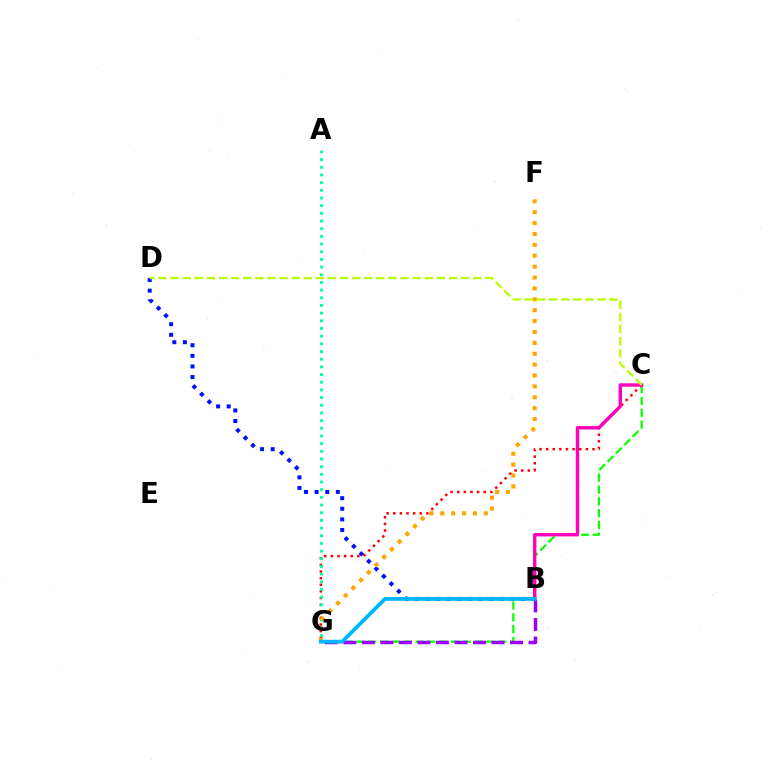{('C', 'G'): [{'color': '#08ff00', 'line_style': 'dashed', 'thickness': 1.6}, {'color': '#ff0000', 'line_style': 'dotted', 'thickness': 1.8}], ('B', 'G'): [{'color': '#9b00ff', 'line_style': 'dashed', 'thickness': 2.52}, {'color': '#00b5ff', 'line_style': 'solid', 'thickness': 2.76}], ('B', 'D'): [{'color': '#0010ff', 'line_style': 'dotted', 'thickness': 2.88}], ('A', 'G'): [{'color': '#00ff9d', 'line_style': 'dotted', 'thickness': 2.09}], ('B', 'C'): [{'color': '#ff00bd', 'line_style': 'solid', 'thickness': 2.45}], ('F', 'G'): [{'color': '#ffa500', 'line_style': 'dotted', 'thickness': 2.96}], ('C', 'D'): [{'color': '#b3ff00', 'line_style': 'dashed', 'thickness': 1.64}]}